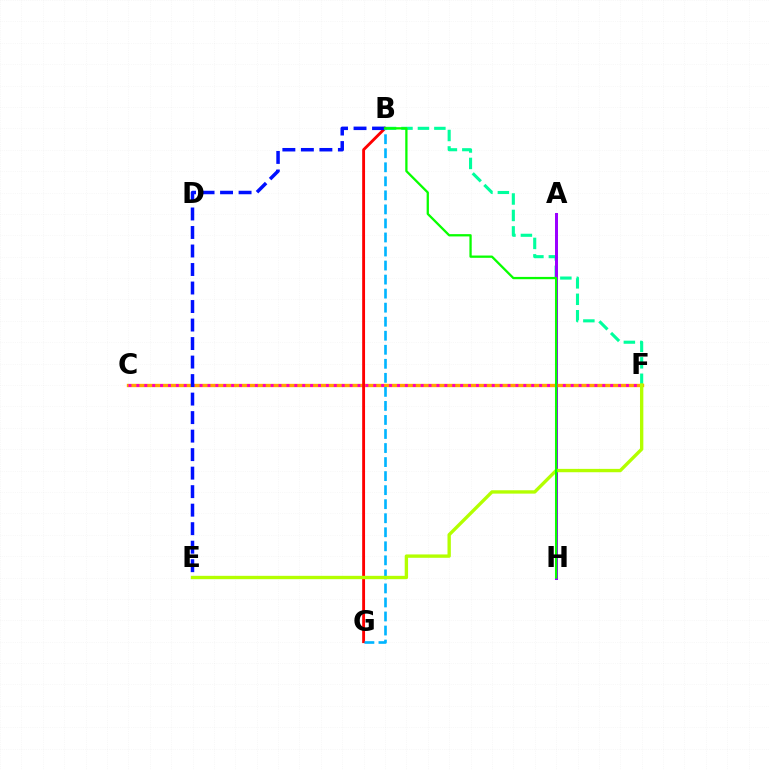{('B', 'F'): [{'color': '#00ff9d', 'line_style': 'dashed', 'thickness': 2.23}], ('A', 'H'): [{'color': '#9b00ff', 'line_style': 'solid', 'thickness': 2.14}], ('C', 'F'): [{'color': '#ffa500', 'line_style': 'solid', 'thickness': 2.41}, {'color': '#ff00bd', 'line_style': 'dotted', 'thickness': 2.15}], ('B', 'G'): [{'color': '#ff0000', 'line_style': 'solid', 'thickness': 2.07}, {'color': '#00b5ff', 'line_style': 'dashed', 'thickness': 1.91}], ('B', 'E'): [{'color': '#0010ff', 'line_style': 'dashed', 'thickness': 2.51}], ('E', 'F'): [{'color': '#b3ff00', 'line_style': 'solid', 'thickness': 2.41}], ('B', 'H'): [{'color': '#08ff00', 'line_style': 'solid', 'thickness': 1.65}]}